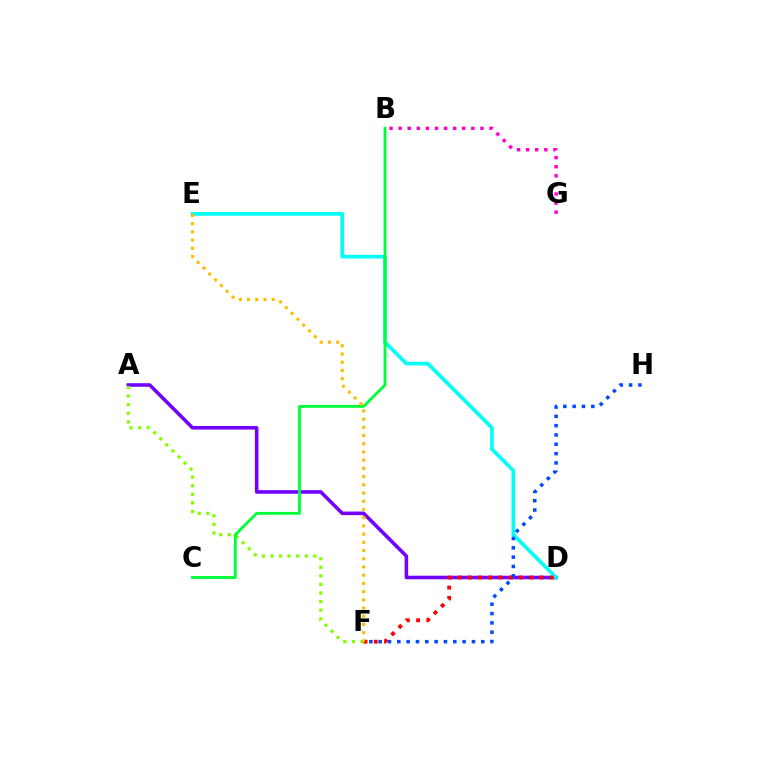{('A', 'D'): [{'color': '#7200ff', 'line_style': 'solid', 'thickness': 2.57}], ('B', 'G'): [{'color': '#ff00cf', 'line_style': 'dotted', 'thickness': 2.47}], ('A', 'F'): [{'color': '#84ff00', 'line_style': 'dotted', 'thickness': 2.33}], ('D', 'E'): [{'color': '#00fff6', 'line_style': 'solid', 'thickness': 2.64}], ('D', 'F'): [{'color': '#ff0000', 'line_style': 'dotted', 'thickness': 2.78}], ('B', 'C'): [{'color': '#00ff39', 'line_style': 'solid', 'thickness': 2.06}], ('F', 'H'): [{'color': '#004bff', 'line_style': 'dotted', 'thickness': 2.53}], ('E', 'F'): [{'color': '#ffbd00', 'line_style': 'dotted', 'thickness': 2.23}]}